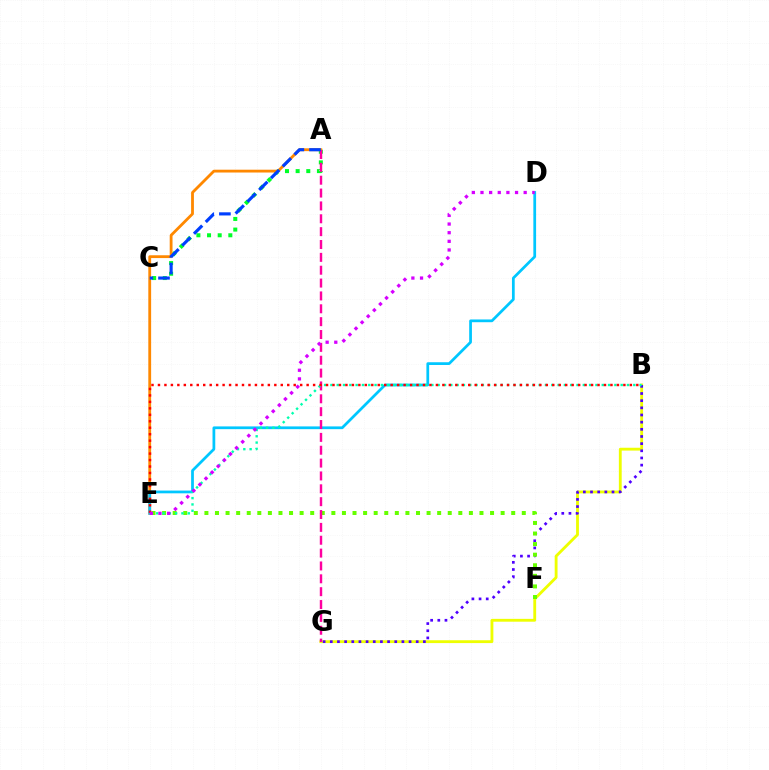{('B', 'G'): [{'color': '#eeff00', 'line_style': 'solid', 'thickness': 2.04}, {'color': '#4f00ff', 'line_style': 'dotted', 'thickness': 1.95}], ('A', 'C'): [{'color': '#00ff27', 'line_style': 'dotted', 'thickness': 2.89}, {'color': '#003fff', 'line_style': 'dashed', 'thickness': 2.26}], ('A', 'E'): [{'color': '#ff8800', 'line_style': 'solid', 'thickness': 2.03}], ('E', 'F'): [{'color': '#66ff00', 'line_style': 'dotted', 'thickness': 2.87}], ('D', 'E'): [{'color': '#00c7ff', 'line_style': 'solid', 'thickness': 1.98}, {'color': '#d600ff', 'line_style': 'dotted', 'thickness': 2.35}], ('A', 'G'): [{'color': '#ff00a0', 'line_style': 'dashed', 'thickness': 1.75}], ('B', 'E'): [{'color': '#00ffaf', 'line_style': 'dotted', 'thickness': 1.71}, {'color': '#ff0000', 'line_style': 'dotted', 'thickness': 1.76}]}